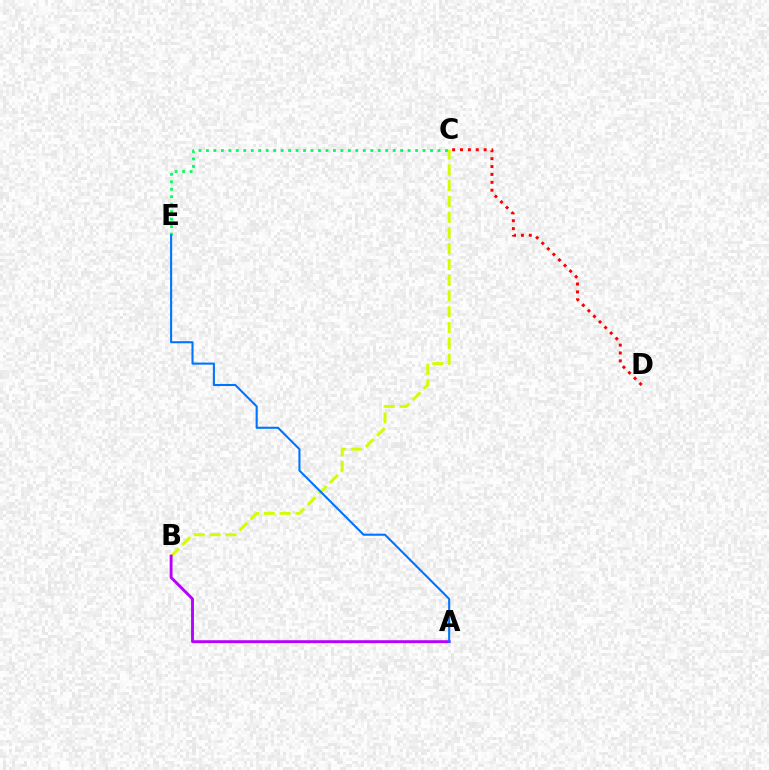{('B', 'C'): [{'color': '#d1ff00', 'line_style': 'dashed', 'thickness': 2.14}], ('C', 'D'): [{'color': '#ff0000', 'line_style': 'dotted', 'thickness': 2.14}], ('C', 'E'): [{'color': '#00ff5c', 'line_style': 'dotted', 'thickness': 2.03}], ('A', 'B'): [{'color': '#b900ff', 'line_style': 'solid', 'thickness': 2.08}], ('A', 'E'): [{'color': '#0074ff', 'line_style': 'solid', 'thickness': 1.5}]}